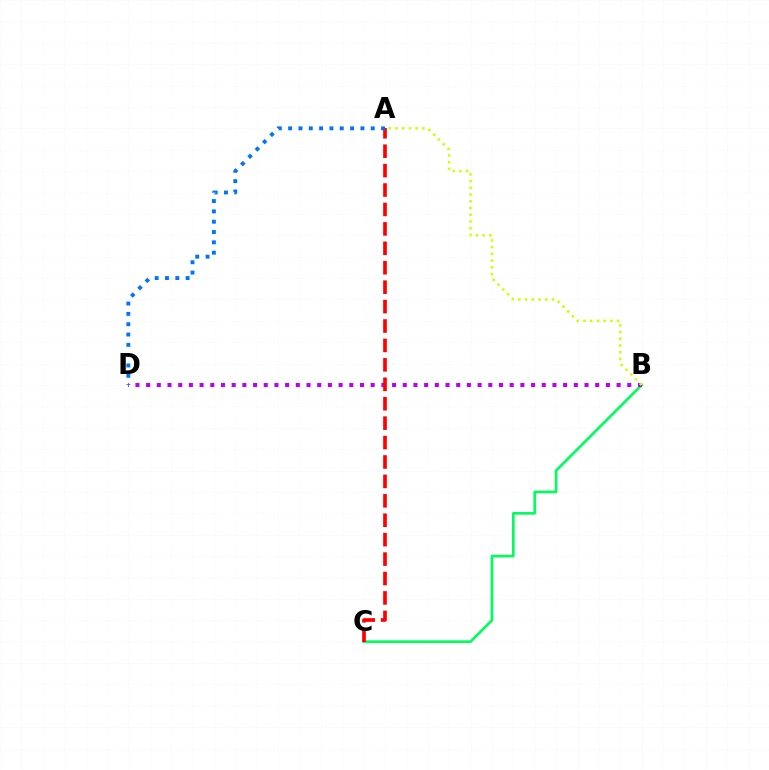{('B', 'C'): [{'color': '#00ff5c', 'line_style': 'solid', 'thickness': 1.93}], ('B', 'D'): [{'color': '#b900ff', 'line_style': 'dotted', 'thickness': 2.91}], ('A', 'B'): [{'color': '#d1ff00', 'line_style': 'dotted', 'thickness': 1.83}], ('A', 'C'): [{'color': '#ff0000', 'line_style': 'dashed', 'thickness': 2.64}], ('A', 'D'): [{'color': '#0074ff', 'line_style': 'dotted', 'thickness': 2.81}]}